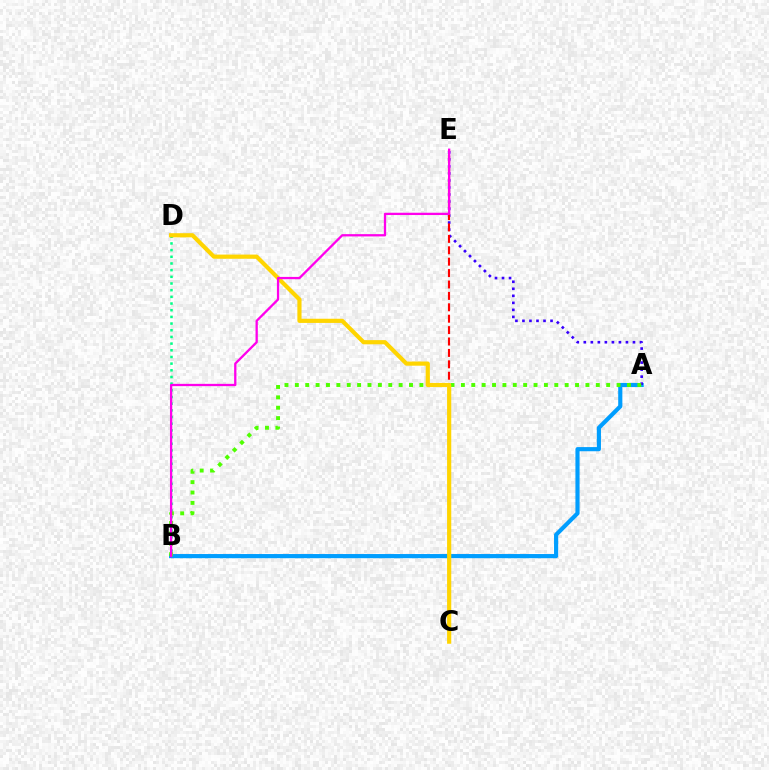{('A', 'B'): [{'color': '#009eff', 'line_style': 'solid', 'thickness': 2.99}, {'color': '#4fff00', 'line_style': 'dotted', 'thickness': 2.82}], ('A', 'E'): [{'color': '#3700ff', 'line_style': 'dotted', 'thickness': 1.91}], ('B', 'D'): [{'color': '#00ff86', 'line_style': 'dotted', 'thickness': 1.81}], ('C', 'E'): [{'color': '#ff0000', 'line_style': 'dashed', 'thickness': 1.55}], ('C', 'D'): [{'color': '#ffd500', 'line_style': 'solid', 'thickness': 3.0}], ('B', 'E'): [{'color': '#ff00ed', 'line_style': 'solid', 'thickness': 1.65}]}